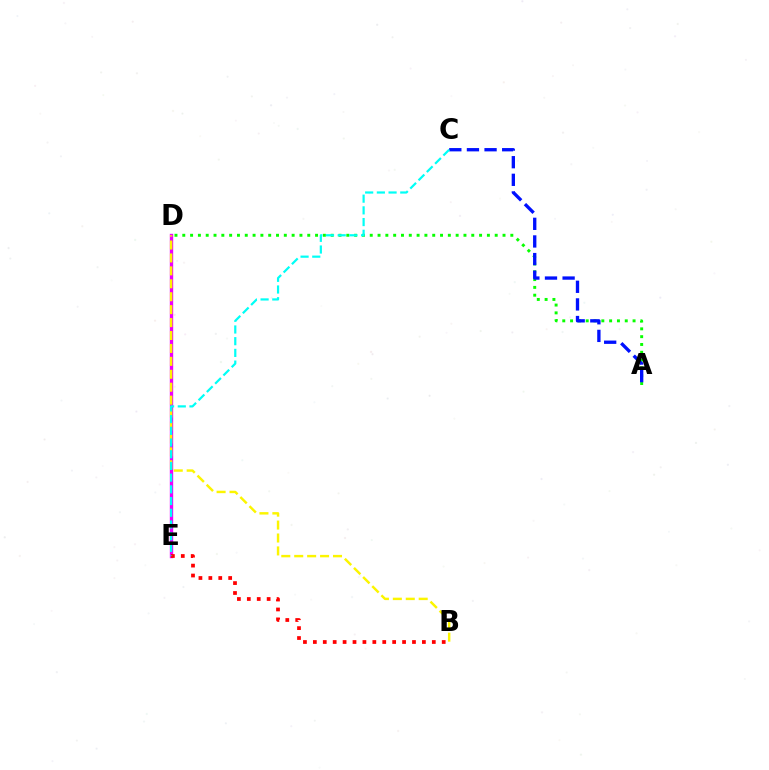{('D', 'E'): [{'color': '#ee00ff', 'line_style': 'solid', 'thickness': 2.42}], ('B', 'D'): [{'color': '#fcf500', 'line_style': 'dashed', 'thickness': 1.76}], ('A', 'D'): [{'color': '#08ff00', 'line_style': 'dotted', 'thickness': 2.12}], ('B', 'E'): [{'color': '#ff0000', 'line_style': 'dotted', 'thickness': 2.69}], ('A', 'C'): [{'color': '#0010ff', 'line_style': 'dashed', 'thickness': 2.39}], ('C', 'E'): [{'color': '#00fff6', 'line_style': 'dashed', 'thickness': 1.59}]}